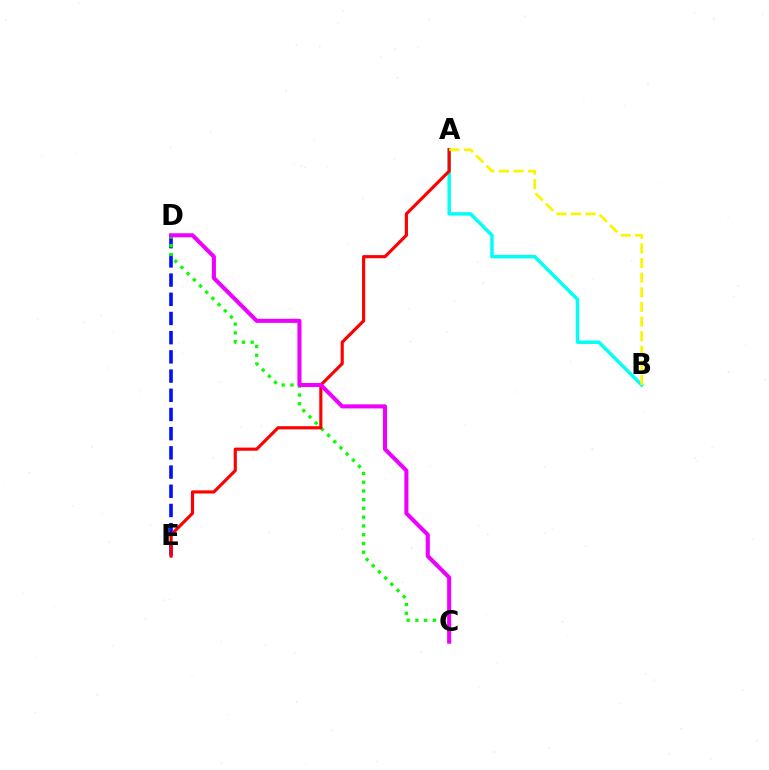{('D', 'E'): [{'color': '#0010ff', 'line_style': 'dashed', 'thickness': 2.61}], ('C', 'D'): [{'color': '#08ff00', 'line_style': 'dotted', 'thickness': 2.38}, {'color': '#ee00ff', 'line_style': 'solid', 'thickness': 2.93}], ('A', 'B'): [{'color': '#00fff6', 'line_style': 'solid', 'thickness': 2.49}, {'color': '#fcf500', 'line_style': 'dashed', 'thickness': 1.99}], ('A', 'E'): [{'color': '#ff0000', 'line_style': 'solid', 'thickness': 2.27}]}